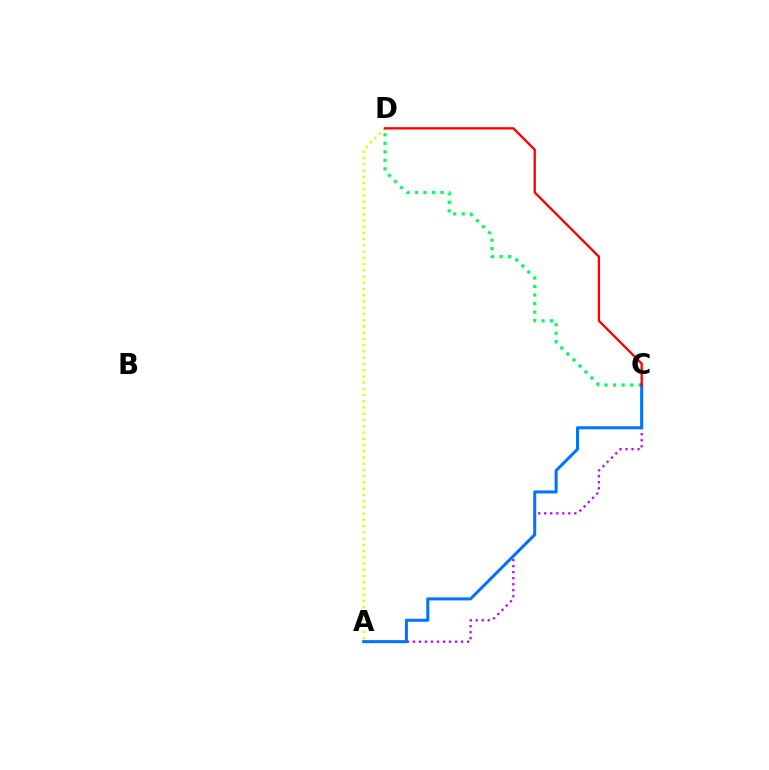{('A', 'D'): [{'color': '#d1ff00', 'line_style': 'dotted', 'thickness': 1.69}], ('A', 'C'): [{'color': '#b900ff', 'line_style': 'dotted', 'thickness': 1.63}, {'color': '#0074ff', 'line_style': 'solid', 'thickness': 2.18}], ('C', 'D'): [{'color': '#00ff5c', 'line_style': 'dotted', 'thickness': 2.31}, {'color': '#ff0000', 'line_style': 'solid', 'thickness': 1.67}]}